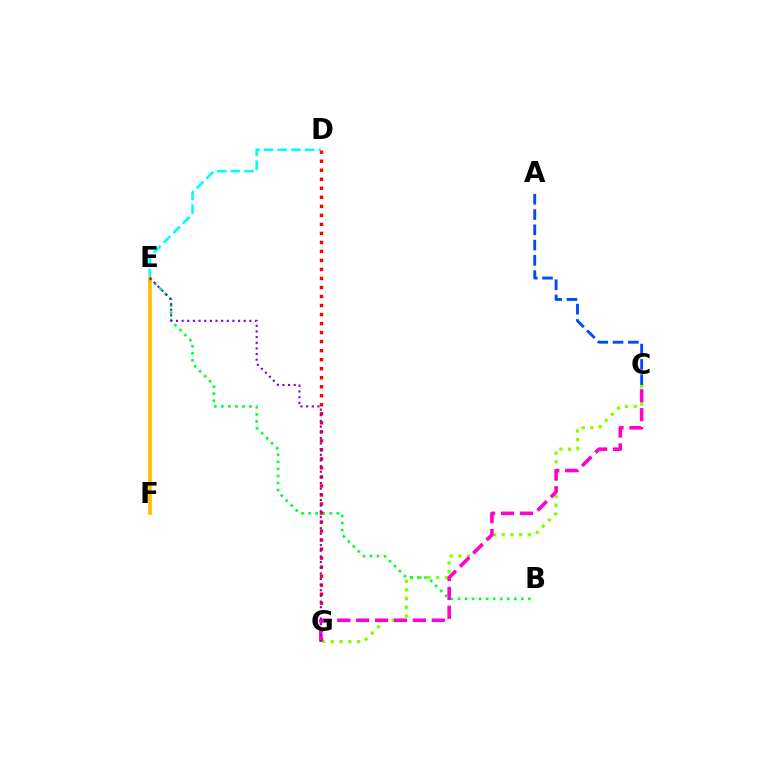{('D', 'E'): [{'color': '#00fff6', 'line_style': 'dashed', 'thickness': 1.86}], ('C', 'G'): [{'color': '#84ff00', 'line_style': 'dotted', 'thickness': 2.37}, {'color': '#ff00cf', 'line_style': 'dashed', 'thickness': 2.57}], ('E', 'F'): [{'color': '#ffbd00', 'line_style': 'solid', 'thickness': 2.65}], ('B', 'E'): [{'color': '#00ff39', 'line_style': 'dotted', 'thickness': 1.91}], ('D', 'G'): [{'color': '#ff0000', 'line_style': 'dotted', 'thickness': 2.45}], ('A', 'C'): [{'color': '#004bff', 'line_style': 'dashed', 'thickness': 2.07}], ('E', 'G'): [{'color': '#7200ff', 'line_style': 'dotted', 'thickness': 1.53}]}